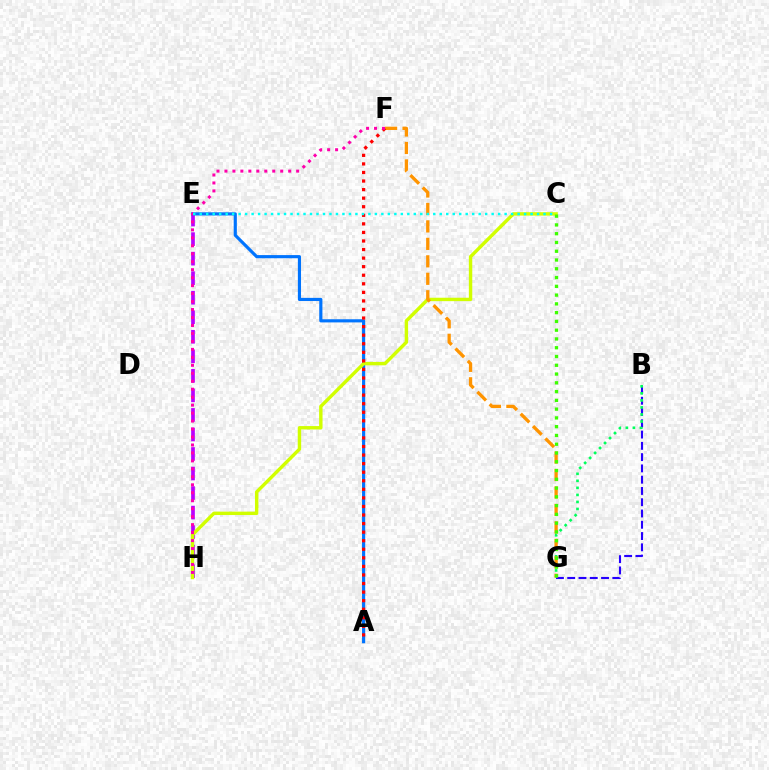{('E', 'H'): [{'color': '#b900ff', 'line_style': 'dashed', 'thickness': 2.65}], ('B', 'G'): [{'color': '#2500ff', 'line_style': 'dashed', 'thickness': 1.53}, {'color': '#00ff5c', 'line_style': 'dotted', 'thickness': 1.91}], ('A', 'E'): [{'color': '#0074ff', 'line_style': 'solid', 'thickness': 2.27}], ('C', 'H'): [{'color': '#d1ff00', 'line_style': 'solid', 'thickness': 2.46}], ('F', 'G'): [{'color': '#ff9400', 'line_style': 'dashed', 'thickness': 2.37}], ('A', 'F'): [{'color': '#ff0000', 'line_style': 'dotted', 'thickness': 2.33}], ('F', 'H'): [{'color': '#ff00ac', 'line_style': 'dotted', 'thickness': 2.16}], ('C', 'E'): [{'color': '#00fff6', 'line_style': 'dotted', 'thickness': 1.76}], ('C', 'G'): [{'color': '#3dff00', 'line_style': 'dotted', 'thickness': 2.38}]}